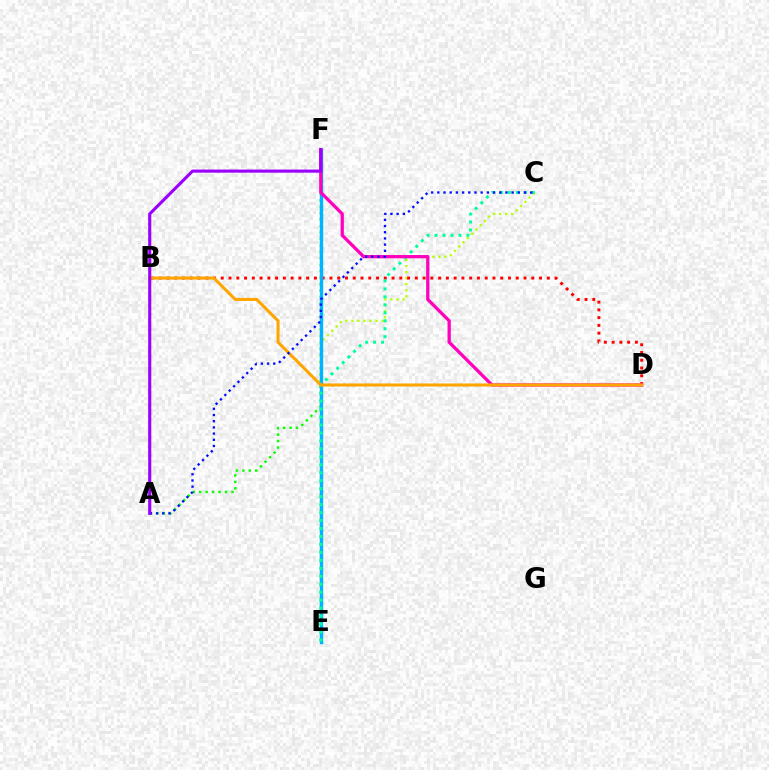{('C', 'E'): [{'color': '#b3ff00', 'line_style': 'dotted', 'thickness': 1.64}, {'color': '#00ff9d', 'line_style': 'dotted', 'thickness': 2.16}], ('A', 'F'): [{'color': '#08ff00', 'line_style': 'dotted', 'thickness': 1.75}, {'color': '#9b00ff', 'line_style': 'solid', 'thickness': 2.25}], ('B', 'D'): [{'color': '#ff0000', 'line_style': 'dotted', 'thickness': 2.11}, {'color': '#ffa500', 'line_style': 'solid', 'thickness': 2.2}], ('E', 'F'): [{'color': '#00b5ff', 'line_style': 'solid', 'thickness': 2.45}], ('D', 'F'): [{'color': '#ff00bd', 'line_style': 'solid', 'thickness': 2.35}], ('A', 'C'): [{'color': '#0010ff', 'line_style': 'dotted', 'thickness': 1.68}]}